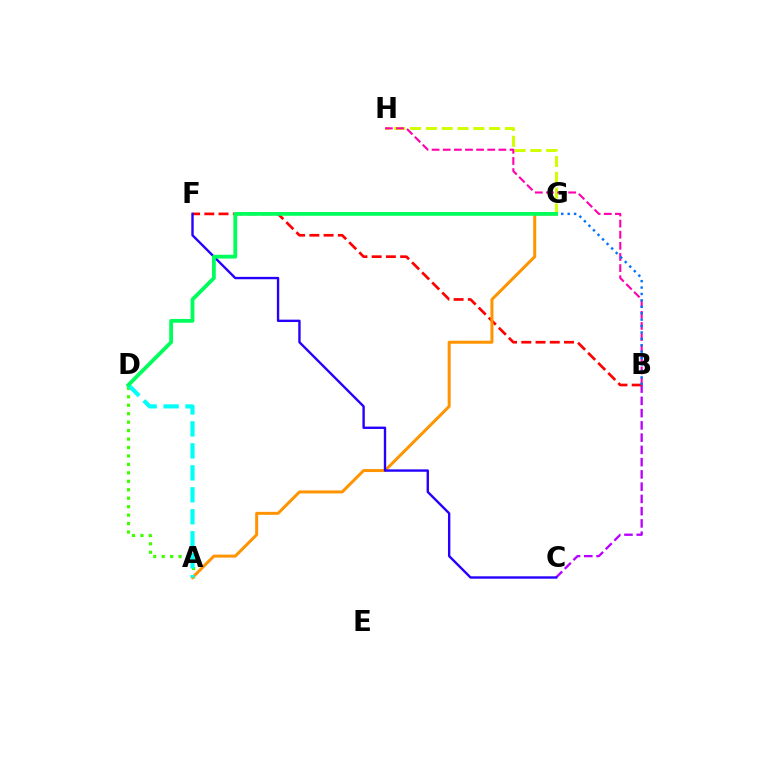{('B', 'C'): [{'color': '#b900ff', 'line_style': 'dashed', 'thickness': 1.66}], ('G', 'H'): [{'color': '#d1ff00', 'line_style': 'dashed', 'thickness': 2.15}], ('A', 'D'): [{'color': '#3dff00', 'line_style': 'dotted', 'thickness': 2.3}, {'color': '#00fff6', 'line_style': 'dashed', 'thickness': 2.98}], ('B', 'F'): [{'color': '#ff0000', 'line_style': 'dashed', 'thickness': 1.93}], ('A', 'G'): [{'color': '#ff9400', 'line_style': 'solid', 'thickness': 2.16}], ('B', 'H'): [{'color': '#ff00ac', 'line_style': 'dashed', 'thickness': 1.51}], ('B', 'G'): [{'color': '#0074ff', 'line_style': 'dotted', 'thickness': 1.74}], ('C', 'F'): [{'color': '#2500ff', 'line_style': 'solid', 'thickness': 1.71}], ('D', 'G'): [{'color': '#00ff5c', 'line_style': 'solid', 'thickness': 2.74}]}